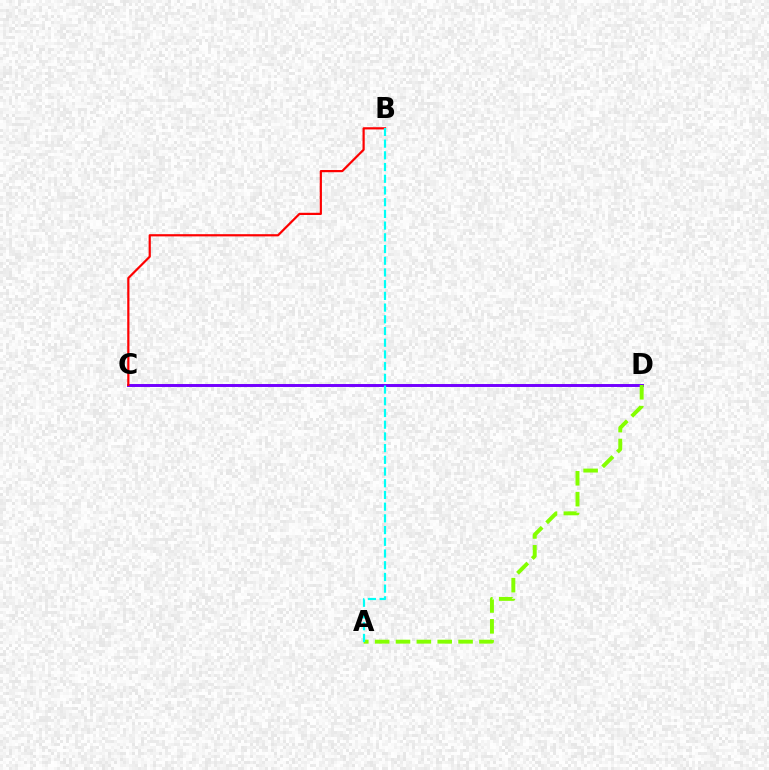{('C', 'D'): [{'color': '#7200ff', 'line_style': 'solid', 'thickness': 2.12}], ('B', 'C'): [{'color': '#ff0000', 'line_style': 'solid', 'thickness': 1.59}], ('A', 'D'): [{'color': '#84ff00', 'line_style': 'dashed', 'thickness': 2.83}], ('A', 'B'): [{'color': '#00fff6', 'line_style': 'dashed', 'thickness': 1.59}]}